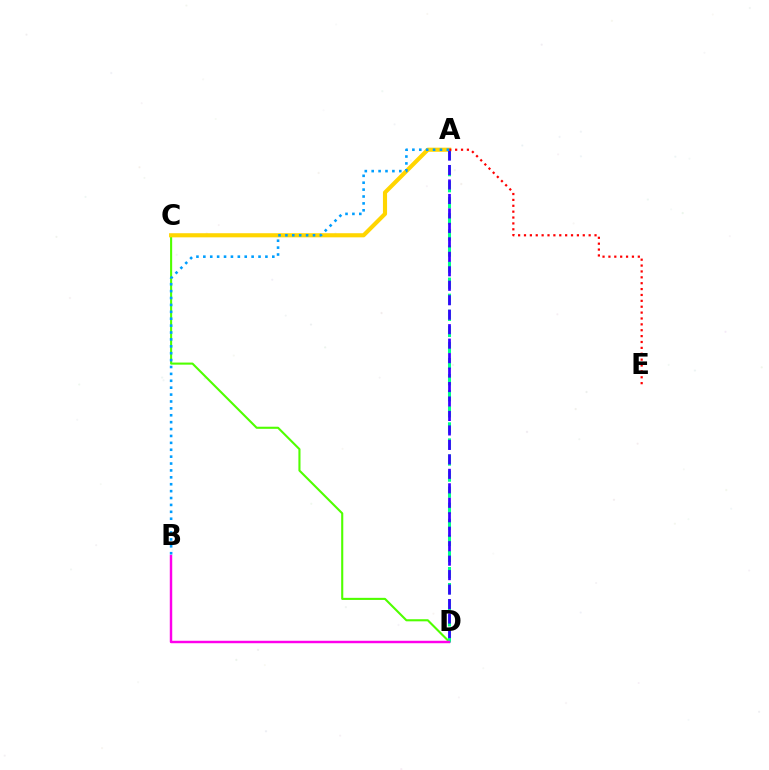{('C', 'D'): [{'color': '#4fff00', 'line_style': 'solid', 'thickness': 1.51}], ('A', 'D'): [{'color': '#00ff86', 'line_style': 'dashed', 'thickness': 2.18}, {'color': '#3700ff', 'line_style': 'dashed', 'thickness': 1.97}], ('A', 'C'): [{'color': '#ffd500', 'line_style': 'solid', 'thickness': 2.97}], ('B', 'D'): [{'color': '#ff00ed', 'line_style': 'solid', 'thickness': 1.76}], ('A', 'E'): [{'color': '#ff0000', 'line_style': 'dotted', 'thickness': 1.6}], ('A', 'B'): [{'color': '#009eff', 'line_style': 'dotted', 'thickness': 1.87}]}